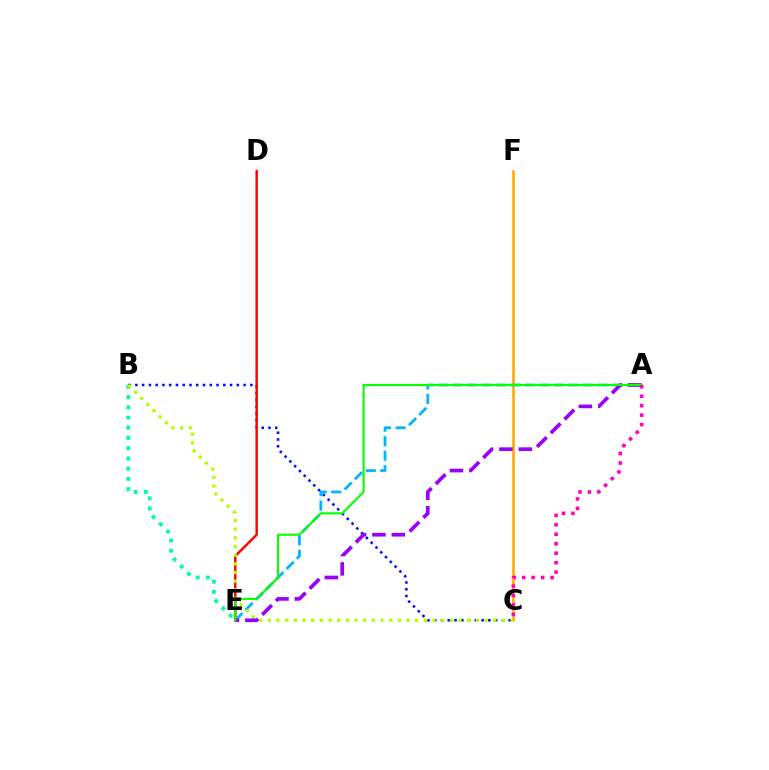{('C', 'F'): [{'color': '#ffa500', 'line_style': 'solid', 'thickness': 1.81}], ('B', 'C'): [{'color': '#0010ff', 'line_style': 'dotted', 'thickness': 1.84}, {'color': '#b3ff00', 'line_style': 'dotted', 'thickness': 2.35}], ('B', 'E'): [{'color': '#00ff9d', 'line_style': 'dotted', 'thickness': 2.77}], ('A', 'E'): [{'color': '#00b5ff', 'line_style': 'dashed', 'thickness': 1.97}, {'color': '#9b00ff', 'line_style': 'dashed', 'thickness': 2.64}, {'color': '#08ff00', 'line_style': 'solid', 'thickness': 1.52}], ('D', 'E'): [{'color': '#ff0000', 'line_style': 'solid', 'thickness': 1.75}], ('A', 'C'): [{'color': '#ff00bd', 'line_style': 'dotted', 'thickness': 2.57}]}